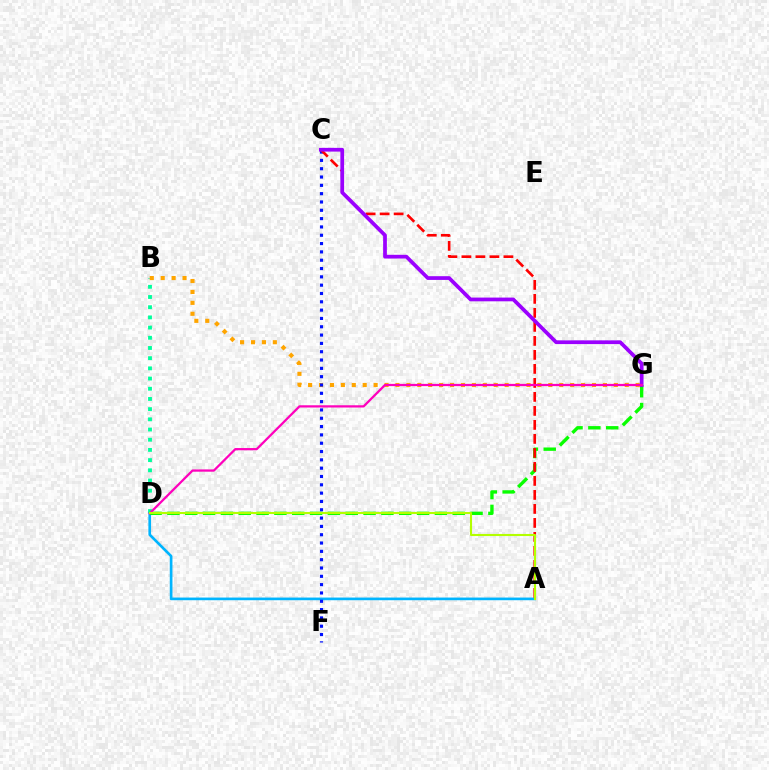{('B', 'D'): [{'color': '#00ff9d', 'line_style': 'dotted', 'thickness': 2.77}], ('A', 'D'): [{'color': '#00b5ff', 'line_style': 'solid', 'thickness': 1.92}, {'color': '#b3ff00', 'line_style': 'solid', 'thickness': 1.51}], ('B', 'G'): [{'color': '#ffa500', 'line_style': 'dotted', 'thickness': 2.97}], ('D', 'G'): [{'color': '#08ff00', 'line_style': 'dashed', 'thickness': 2.42}, {'color': '#ff00bd', 'line_style': 'solid', 'thickness': 1.62}], ('C', 'F'): [{'color': '#0010ff', 'line_style': 'dotted', 'thickness': 2.26}], ('A', 'C'): [{'color': '#ff0000', 'line_style': 'dashed', 'thickness': 1.9}], ('C', 'G'): [{'color': '#9b00ff', 'line_style': 'solid', 'thickness': 2.69}]}